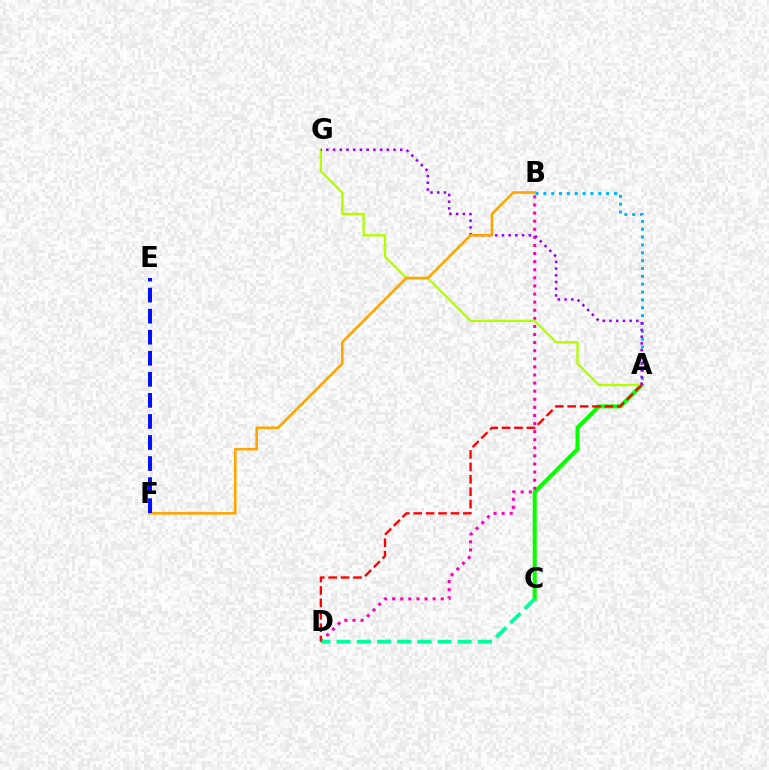{('A', 'C'): [{'color': '#08ff00', 'line_style': 'solid', 'thickness': 2.89}], ('A', 'B'): [{'color': '#00b5ff', 'line_style': 'dotted', 'thickness': 2.13}], ('B', 'D'): [{'color': '#ff00bd', 'line_style': 'dotted', 'thickness': 2.2}], ('A', 'G'): [{'color': '#b3ff00', 'line_style': 'solid', 'thickness': 1.69}, {'color': '#9b00ff', 'line_style': 'dotted', 'thickness': 1.83}], ('B', 'F'): [{'color': '#ffa500', 'line_style': 'solid', 'thickness': 1.85}], ('E', 'F'): [{'color': '#0010ff', 'line_style': 'dashed', 'thickness': 2.86}], ('C', 'D'): [{'color': '#00ff9d', 'line_style': 'dashed', 'thickness': 2.74}], ('A', 'D'): [{'color': '#ff0000', 'line_style': 'dashed', 'thickness': 1.69}]}